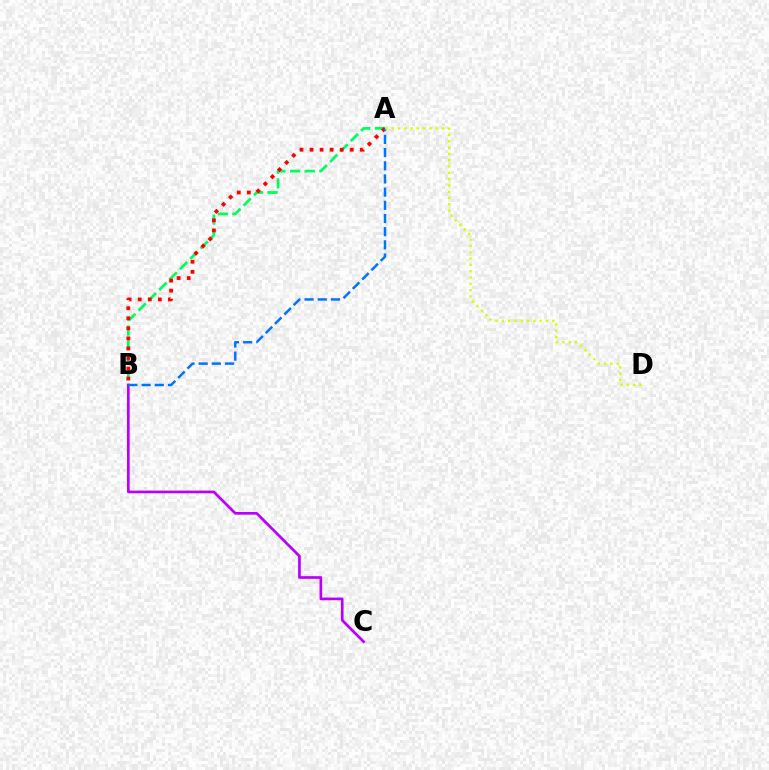{('A', 'B'): [{'color': '#00ff5c', 'line_style': 'dashed', 'thickness': 1.99}, {'color': '#ff0000', 'line_style': 'dotted', 'thickness': 2.73}, {'color': '#0074ff', 'line_style': 'dashed', 'thickness': 1.79}], ('B', 'C'): [{'color': '#b900ff', 'line_style': 'solid', 'thickness': 1.94}], ('A', 'D'): [{'color': '#d1ff00', 'line_style': 'dotted', 'thickness': 1.71}]}